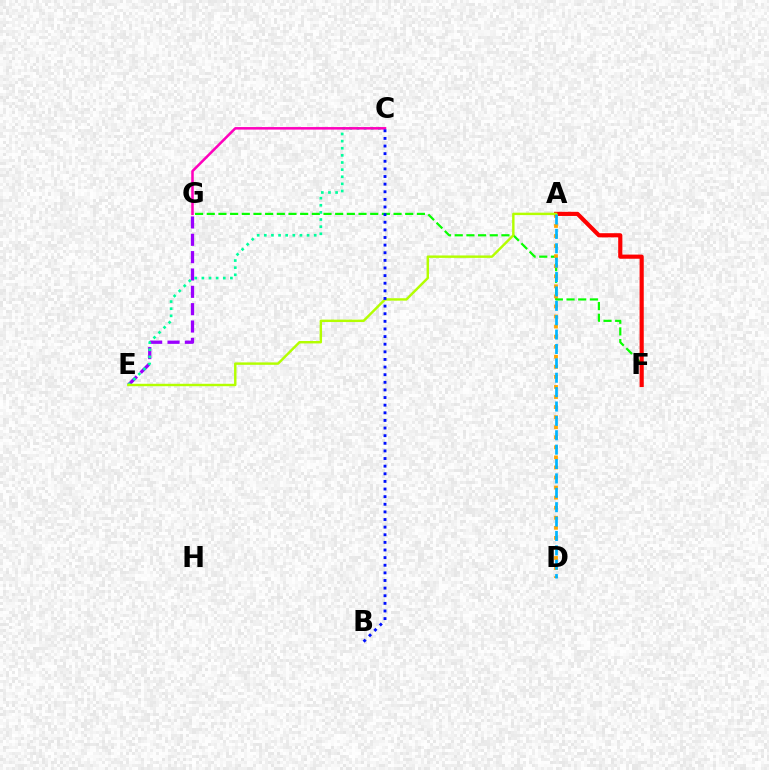{('E', 'G'): [{'color': '#9b00ff', 'line_style': 'dashed', 'thickness': 2.36}], ('F', 'G'): [{'color': '#08ff00', 'line_style': 'dashed', 'thickness': 1.59}], ('C', 'E'): [{'color': '#00ff9d', 'line_style': 'dotted', 'thickness': 1.94}], ('A', 'F'): [{'color': '#ff0000', 'line_style': 'solid', 'thickness': 2.99}], ('A', 'D'): [{'color': '#ffa500', 'line_style': 'dotted', 'thickness': 2.73}, {'color': '#00b5ff', 'line_style': 'dashed', 'thickness': 1.95}], ('C', 'G'): [{'color': '#ff00bd', 'line_style': 'solid', 'thickness': 1.83}], ('A', 'E'): [{'color': '#b3ff00', 'line_style': 'solid', 'thickness': 1.75}], ('B', 'C'): [{'color': '#0010ff', 'line_style': 'dotted', 'thickness': 2.07}]}